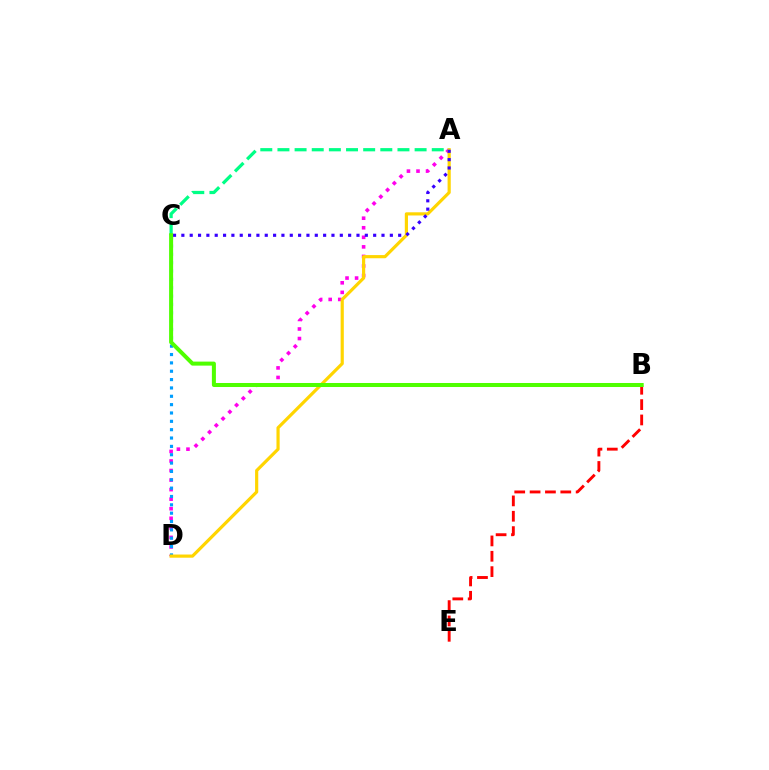{('A', 'D'): [{'color': '#ff00ed', 'line_style': 'dotted', 'thickness': 2.6}, {'color': '#ffd500', 'line_style': 'solid', 'thickness': 2.29}], ('C', 'D'): [{'color': '#009eff', 'line_style': 'dotted', 'thickness': 2.27}], ('B', 'E'): [{'color': '#ff0000', 'line_style': 'dashed', 'thickness': 2.09}], ('A', 'C'): [{'color': '#00ff86', 'line_style': 'dashed', 'thickness': 2.33}, {'color': '#3700ff', 'line_style': 'dotted', 'thickness': 2.27}], ('B', 'C'): [{'color': '#4fff00', 'line_style': 'solid', 'thickness': 2.89}]}